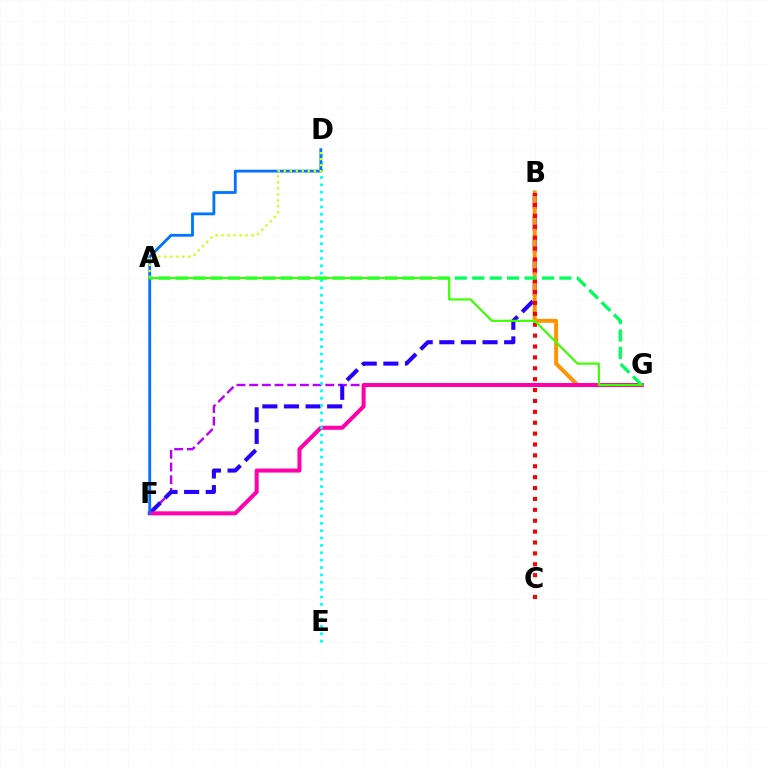{('F', 'G'): [{'color': '#b900ff', 'line_style': 'dashed', 'thickness': 1.72}, {'color': '#ff00ac', 'line_style': 'solid', 'thickness': 2.9}], ('B', 'F'): [{'color': '#2500ff', 'line_style': 'dashed', 'thickness': 2.94}], ('B', 'G'): [{'color': '#ff9400', 'line_style': 'solid', 'thickness': 2.85}], ('B', 'C'): [{'color': '#ff0000', 'line_style': 'dotted', 'thickness': 2.96}], ('D', 'E'): [{'color': '#00fff6', 'line_style': 'dotted', 'thickness': 2.0}], ('D', 'F'): [{'color': '#0074ff', 'line_style': 'solid', 'thickness': 2.03}], ('A', 'D'): [{'color': '#d1ff00', 'line_style': 'dotted', 'thickness': 1.63}], ('A', 'G'): [{'color': '#00ff5c', 'line_style': 'dashed', 'thickness': 2.37}, {'color': '#3dff00', 'line_style': 'solid', 'thickness': 1.56}]}